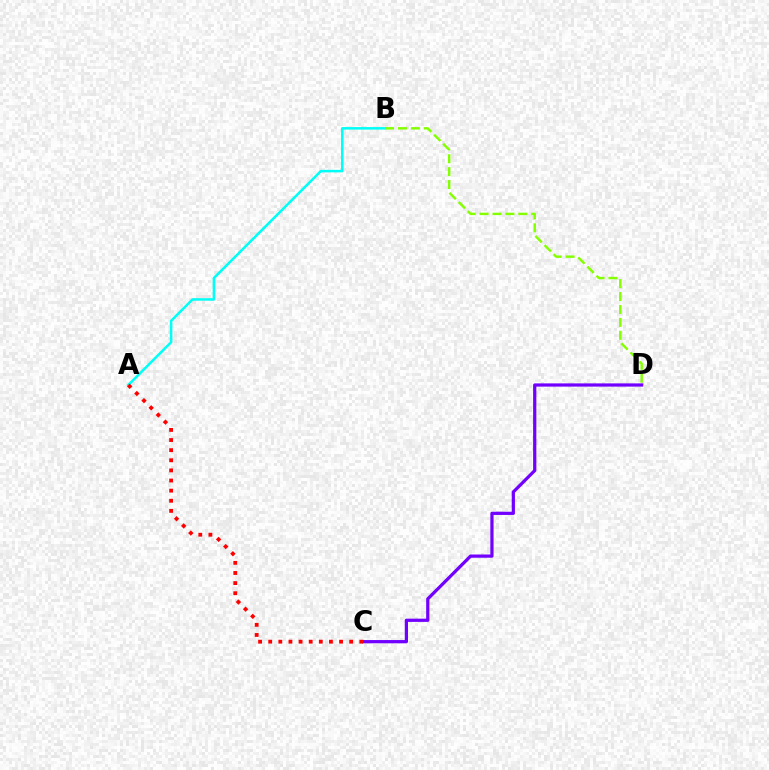{('A', 'B'): [{'color': '#00fff6', 'line_style': 'solid', 'thickness': 1.81}], ('C', 'D'): [{'color': '#7200ff', 'line_style': 'solid', 'thickness': 2.32}], ('B', 'D'): [{'color': '#84ff00', 'line_style': 'dashed', 'thickness': 1.76}], ('A', 'C'): [{'color': '#ff0000', 'line_style': 'dotted', 'thickness': 2.75}]}